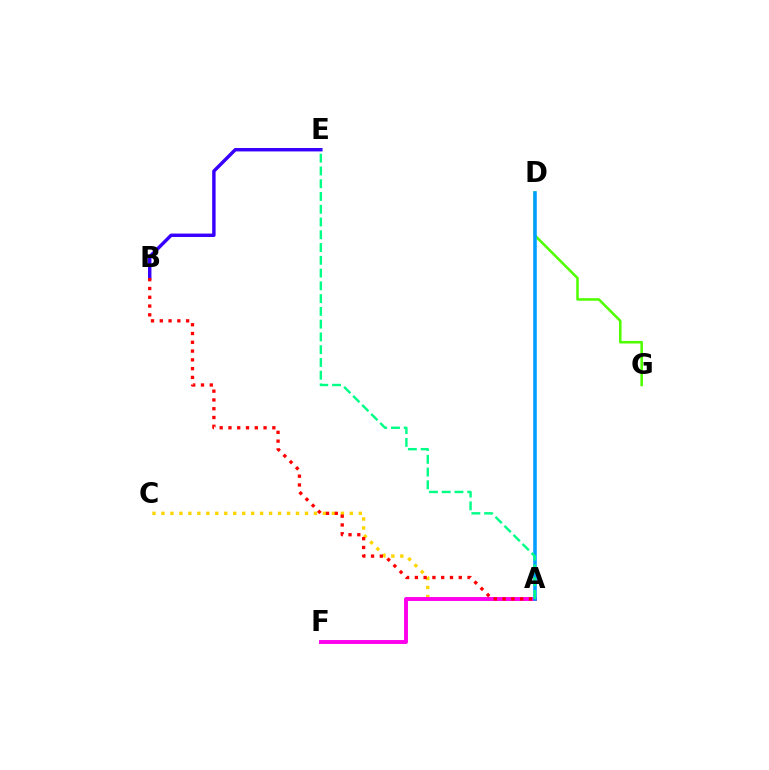{('A', 'C'): [{'color': '#ffd500', 'line_style': 'dotted', 'thickness': 2.44}], ('B', 'E'): [{'color': '#3700ff', 'line_style': 'solid', 'thickness': 2.46}], ('D', 'G'): [{'color': '#4fff00', 'line_style': 'solid', 'thickness': 1.84}], ('A', 'F'): [{'color': '#ff00ed', 'line_style': 'solid', 'thickness': 2.82}], ('A', 'D'): [{'color': '#009eff', 'line_style': 'solid', 'thickness': 2.56}], ('A', 'B'): [{'color': '#ff0000', 'line_style': 'dotted', 'thickness': 2.39}], ('A', 'E'): [{'color': '#00ff86', 'line_style': 'dashed', 'thickness': 1.73}]}